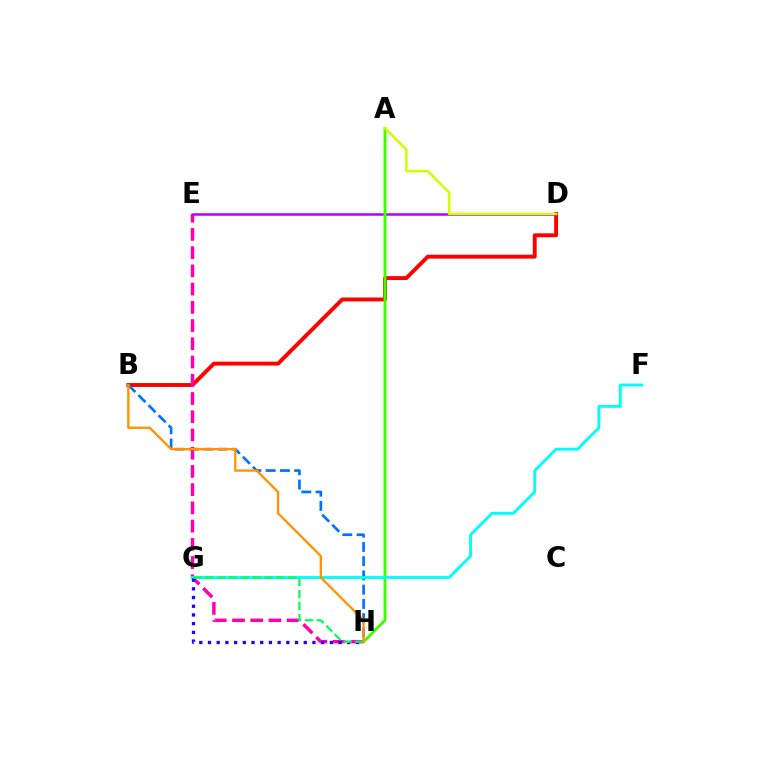{('B', 'D'): [{'color': '#ff0000', 'line_style': 'solid', 'thickness': 2.81}], ('E', 'H'): [{'color': '#ff00ac', 'line_style': 'dashed', 'thickness': 2.48}], ('B', 'H'): [{'color': '#0074ff', 'line_style': 'dashed', 'thickness': 1.94}, {'color': '#ff9400', 'line_style': 'solid', 'thickness': 1.69}], ('D', 'E'): [{'color': '#b900ff', 'line_style': 'solid', 'thickness': 1.8}], ('A', 'H'): [{'color': '#3dff00', 'line_style': 'solid', 'thickness': 2.06}], ('A', 'D'): [{'color': '#d1ff00', 'line_style': 'solid', 'thickness': 1.82}], ('F', 'G'): [{'color': '#00fff6', 'line_style': 'solid', 'thickness': 2.06}], ('G', 'H'): [{'color': '#2500ff', 'line_style': 'dotted', 'thickness': 2.37}, {'color': '#00ff5c', 'line_style': 'dashed', 'thickness': 1.61}]}